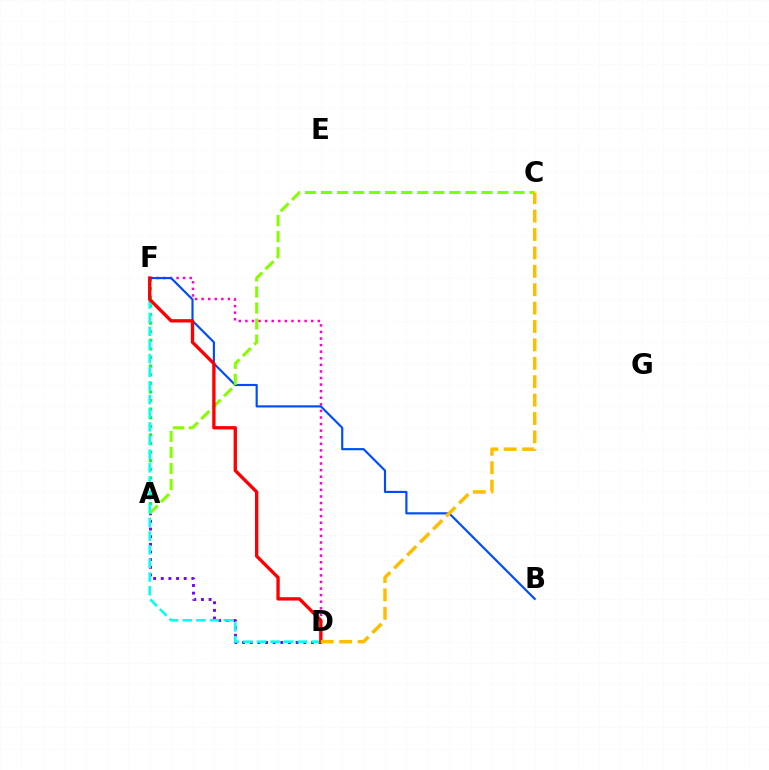{('A', 'F'): [{'color': '#00ff39', 'line_style': 'dotted', 'thickness': 2.34}], ('D', 'F'): [{'color': '#ff00cf', 'line_style': 'dotted', 'thickness': 1.79}, {'color': '#00fff6', 'line_style': 'dashed', 'thickness': 1.85}, {'color': '#ff0000', 'line_style': 'solid', 'thickness': 2.41}], ('B', 'F'): [{'color': '#004bff', 'line_style': 'solid', 'thickness': 1.56}], ('A', 'D'): [{'color': '#7200ff', 'line_style': 'dotted', 'thickness': 2.08}], ('A', 'C'): [{'color': '#84ff00', 'line_style': 'dashed', 'thickness': 2.18}], ('C', 'D'): [{'color': '#ffbd00', 'line_style': 'dashed', 'thickness': 2.5}]}